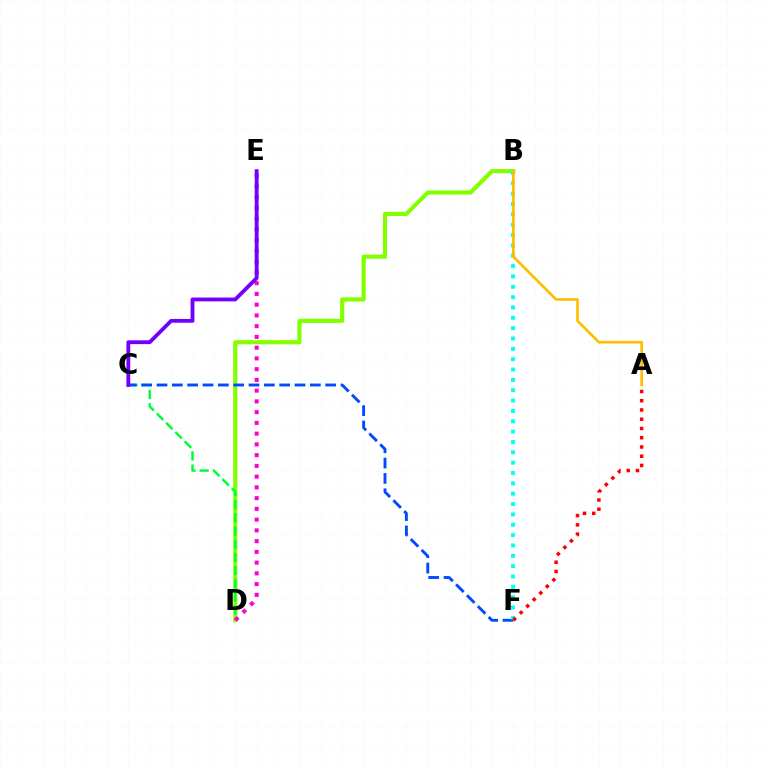{('B', 'D'): [{'color': '#84ff00', 'line_style': 'solid', 'thickness': 2.99}], ('C', 'D'): [{'color': '#00ff39', 'line_style': 'dashed', 'thickness': 1.79}], ('C', 'F'): [{'color': '#004bff', 'line_style': 'dashed', 'thickness': 2.08}], ('D', 'E'): [{'color': '#ff00cf', 'line_style': 'dotted', 'thickness': 2.92}], ('B', 'F'): [{'color': '#00fff6', 'line_style': 'dotted', 'thickness': 2.81}], ('A', 'F'): [{'color': '#ff0000', 'line_style': 'dotted', 'thickness': 2.51}], ('A', 'B'): [{'color': '#ffbd00', 'line_style': 'solid', 'thickness': 1.91}], ('C', 'E'): [{'color': '#7200ff', 'line_style': 'solid', 'thickness': 2.76}]}